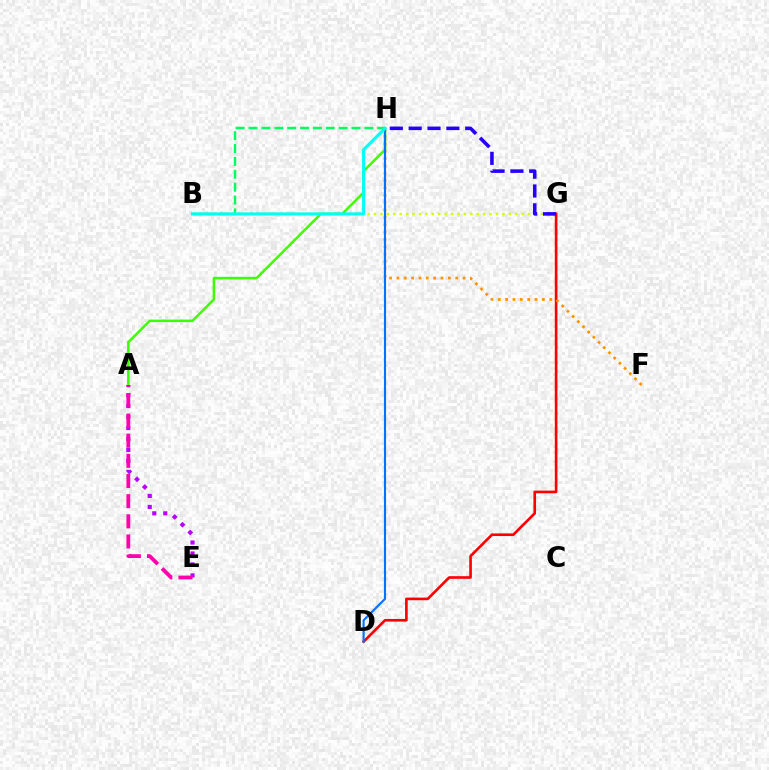{('B', 'G'): [{'color': '#d1ff00', 'line_style': 'dotted', 'thickness': 1.74}], ('A', 'H'): [{'color': '#3dff00', 'line_style': 'solid', 'thickness': 1.81}], ('D', 'G'): [{'color': '#ff0000', 'line_style': 'solid', 'thickness': 1.9}], ('A', 'E'): [{'color': '#b900ff', 'line_style': 'dotted', 'thickness': 2.98}, {'color': '#ff00ac', 'line_style': 'dashed', 'thickness': 2.74}], ('F', 'H'): [{'color': '#ff9400', 'line_style': 'dotted', 'thickness': 2.0}], ('D', 'H'): [{'color': '#0074ff', 'line_style': 'solid', 'thickness': 1.53}], ('G', 'H'): [{'color': '#2500ff', 'line_style': 'dashed', 'thickness': 2.56}], ('B', 'H'): [{'color': '#00ff5c', 'line_style': 'dashed', 'thickness': 1.75}, {'color': '#00fff6', 'line_style': 'solid', 'thickness': 2.21}]}